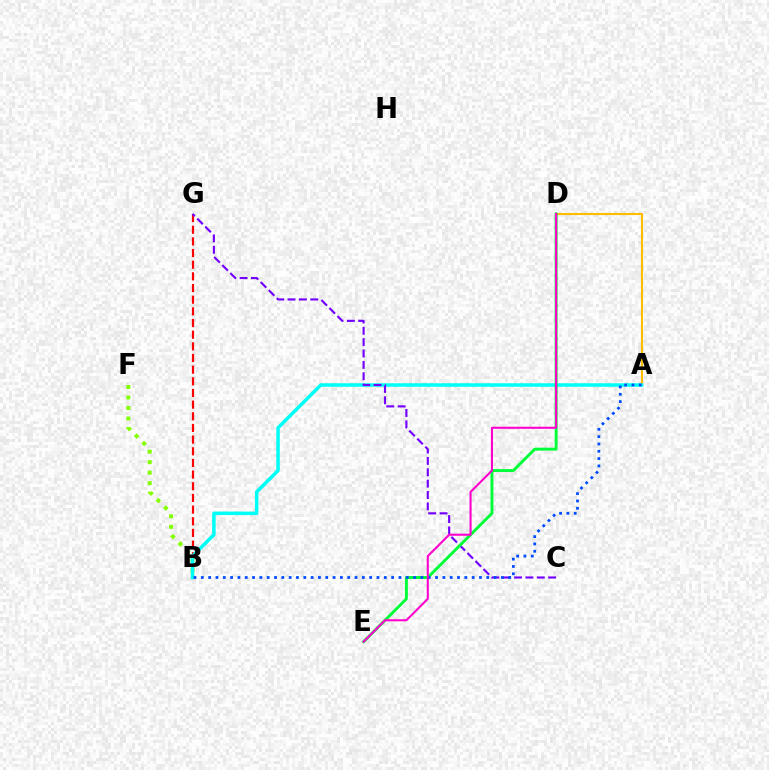{('B', 'F'): [{'color': '#84ff00', 'line_style': 'dotted', 'thickness': 2.85}], ('B', 'G'): [{'color': '#ff0000', 'line_style': 'dashed', 'thickness': 1.58}], ('A', 'D'): [{'color': '#ffbd00', 'line_style': 'solid', 'thickness': 1.52}], ('A', 'B'): [{'color': '#00fff6', 'line_style': 'solid', 'thickness': 2.52}, {'color': '#004bff', 'line_style': 'dotted', 'thickness': 1.99}], ('C', 'G'): [{'color': '#7200ff', 'line_style': 'dashed', 'thickness': 1.54}], ('D', 'E'): [{'color': '#00ff39', 'line_style': 'solid', 'thickness': 2.11}, {'color': '#ff00cf', 'line_style': 'solid', 'thickness': 1.5}]}